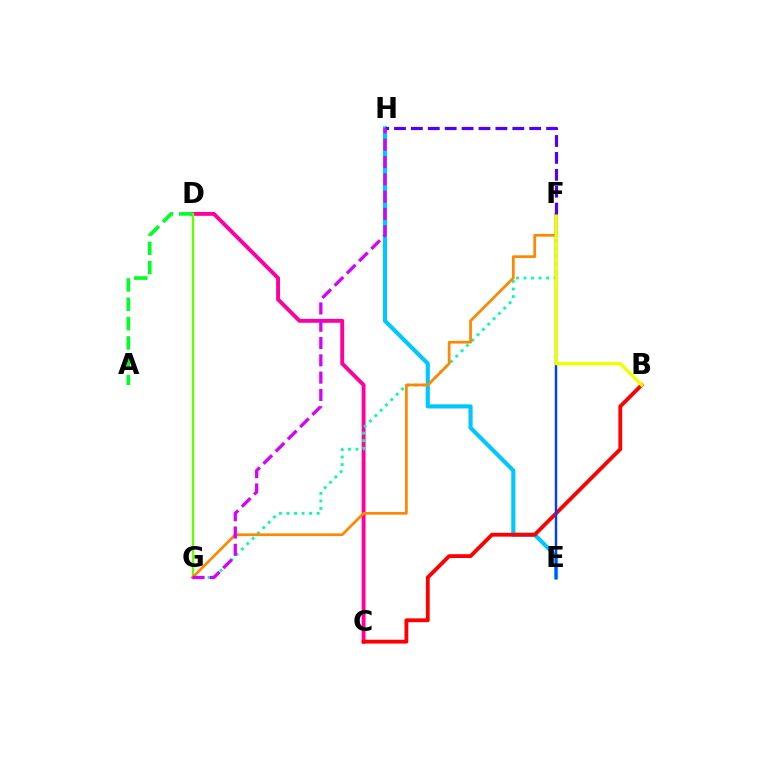{('C', 'D'): [{'color': '#ff00a0', 'line_style': 'solid', 'thickness': 2.8}], ('A', 'D'): [{'color': '#00ff27', 'line_style': 'dashed', 'thickness': 2.63}], ('E', 'H'): [{'color': '#00c7ff', 'line_style': 'solid', 'thickness': 2.97}], ('F', 'G'): [{'color': '#00ffaf', 'line_style': 'dotted', 'thickness': 2.05}, {'color': '#ff8800', 'line_style': 'solid', 'thickness': 1.96}], ('D', 'G'): [{'color': '#66ff00', 'line_style': 'solid', 'thickness': 1.7}], ('B', 'C'): [{'color': '#ff0000', 'line_style': 'solid', 'thickness': 2.75}], ('E', 'F'): [{'color': '#003fff', 'line_style': 'solid', 'thickness': 1.74}], ('B', 'F'): [{'color': '#eeff00', 'line_style': 'solid', 'thickness': 2.43}], ('F', 'H'): [{'color': '#4f00ff', 'line_style': 'dashed', 'thickness': 2.3}], ('G', 'H'): [{'color': '#d600ff', 'line_style': 'dashed', 'thickness': 2.35}]}